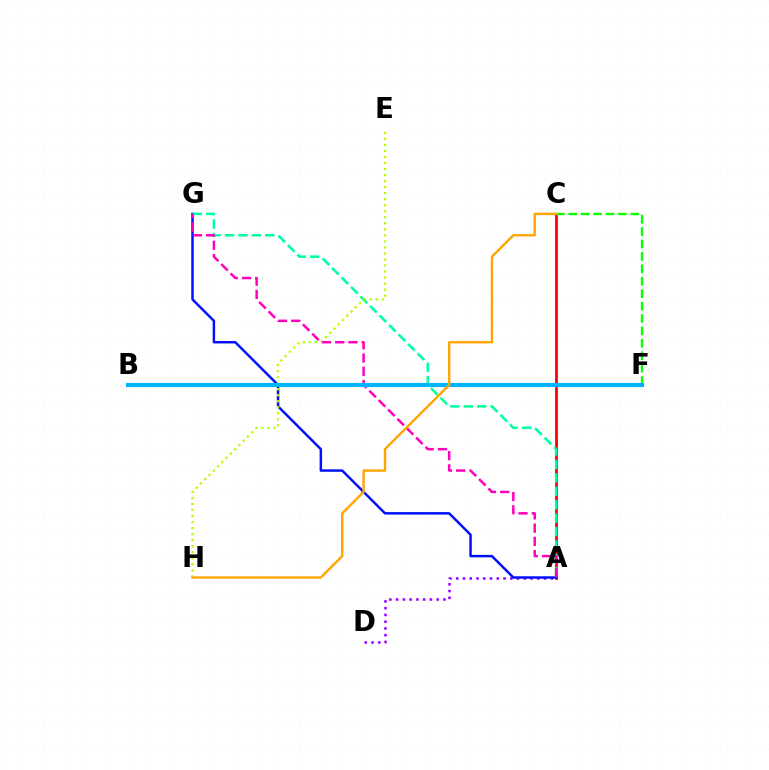{('A', 'C'): [{'color': '#ff0000', 'line_style': 'solid', 'thickness': 1.99}], ('A', 'D'): [{'color': '#9b00ff', 'line_style': 'dotted', 'thickness': 1.84}], ('A', 'G'): [{'color': '#0010ff', 'line_style': 'solid', 'thickness': 1.77}, {'color': '#00ff9d', 'line_style': 'dashed', 'thickness': 1.82}, {'color': '#ff00bd', 'line_style': 'dashed', 'thickness': 1.8}], ('C', 'F'): [{'color': '#08ff00', 'line_style': 'dashed', 'thickness': 1.69}], ('E', 'H'): [{'color': '#b3ff00', 'line_style': 'dotted', 'thickness': 1.64}], ('B', 'F'): [{'color': '#00b5ff', 'line_style': 'solid', 'thickness': 2.97}], ('C', 'H'): [{'color': '#ffa500', 'line_style': 'solid', 'thickness': 1.71}]}